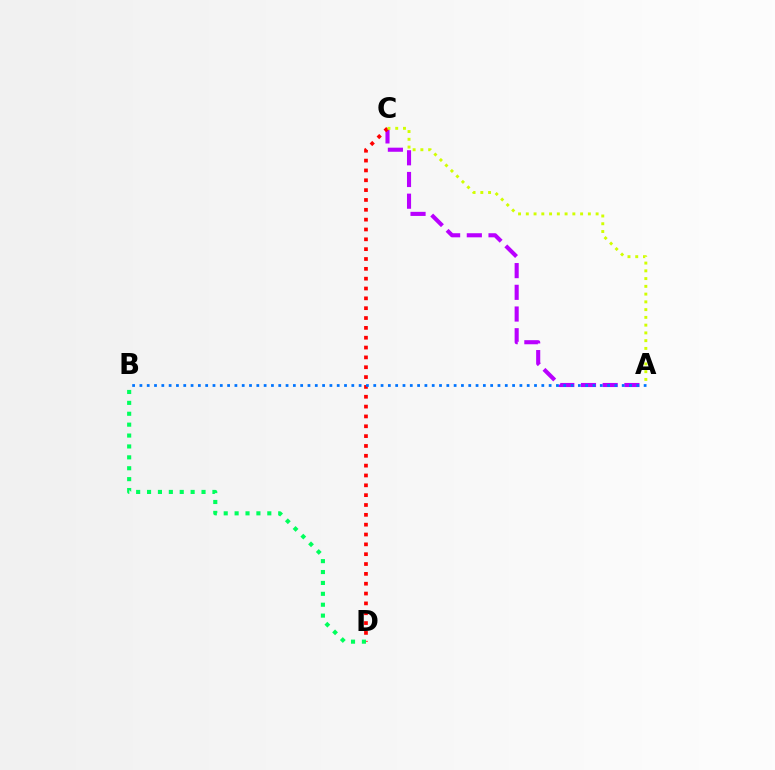{('A', 'C'): [{'color': '#b900ff', 'line_style': 'dashed', 'thickness': 2.95}, {'color': '#d1ff00', 'line_style': 'dotted', 'thickness': 2.11}], ('C', 'D'): [{'color': '#ff0000', 'line_style': 'dotted', 'thickness': 2.67}], ('B', 'D'): [{'color': '#00ff5c', 'line_style': 'dotted', 'thickness': 2.96}], ('A', 'B'): [{'color': '#0074ff', 'line_style': 'dotted', 'thickness': 1.99}]}